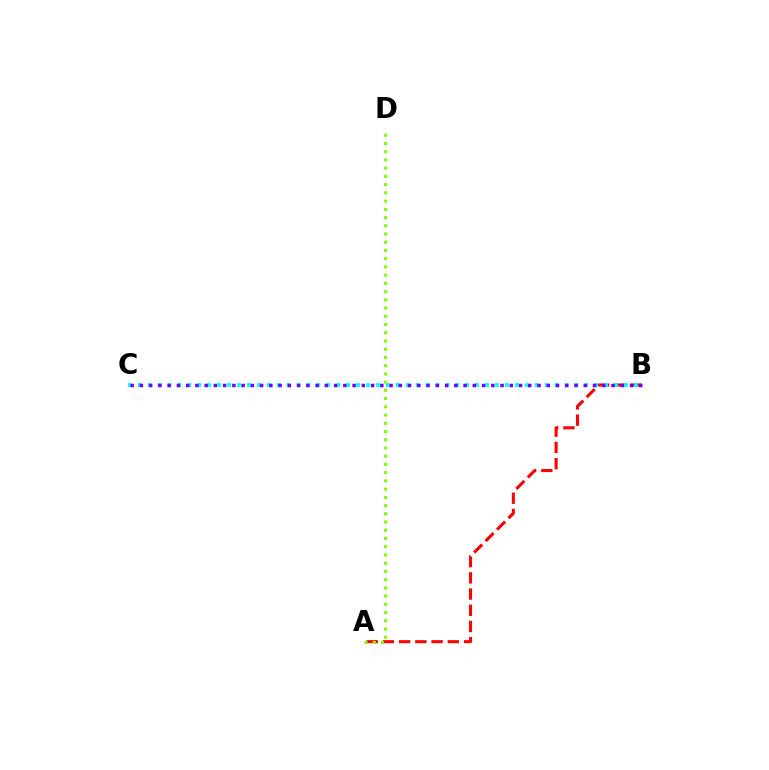{('A', 'B'): [{'color': '#ff0000', 'line_style': 'dashed', 'thickness': 2.2}], ('B', 'C'): [{'color': '#00fff6', 'line_style': 'dotted', 'thickness': 2.7}, {'color': '#7200ff', 'line_style': 'dotted', 'thickness': 2.51}], ('A', 'D'): [{'color': '#84ff00', 'line_style': 'dotted', 'thickness': 2.24}]}